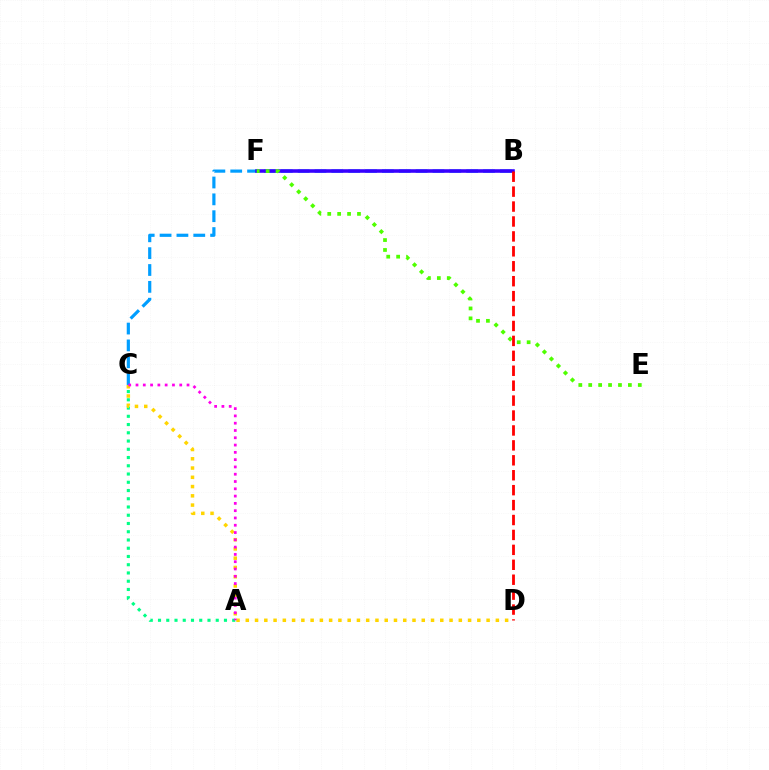{('A', 'C'): [{'color': '#00ff86', 'line_style': 'dotted', 'thickness': 2.24}, {'color': '#ff00ed', 'line_style': 'dotted', 'thickness': 1.98}], ('B', 'C'): [{'color': '#009eff', 'line_style': 'dashed', 'thickness': 2.29}], ('B', 'F'): [{'color': '#3700ff', 'line_style': 'solid', 'thickness': 2.57}], ('E', 'F'): [{'color': '#4fff00', 'line_style': 'dotted', 'thickness': 2.69}], ('B', 'D'): [{'color': '#ff0000', 'line_style': 'dashed', 'thickness': 2.03}], ('C', 'D'): [{'color': '#ffd500', 'line_style': 'dotted', 'thickness': 2.52}]}